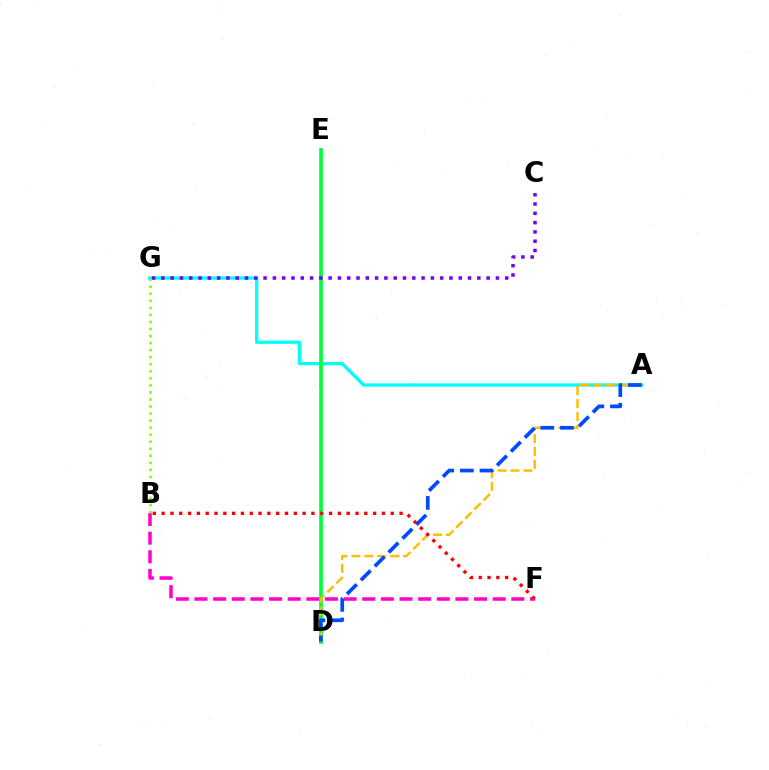{('B', 'F'): [{'color': '#ff00cf', 'line_style': 'dashed', 'thickness': 2.53}, {'color': '#ff0000', 'line_style': 'dotted', 'thickness': 2.39}], ('A', 'G'): [{'color': '#00fff6', 'line_style': 'solid', 'thickness': 2.36}], ('D', 'E'): [{'color': '#00ff39', 'line_style': 'solid', 'thickness': 2.66}], ('A', 'D'): [{'color': '#ffbd00', 'line_style': 'dashed', 'thickness': 1.76}, {'color': '#004bff', 'line_style': 'dashed', 'thickness': 2.67}], ('C', 'G'): [{'color': '#7200ff', 'line_style': 'dotted', 'thickness': 2.53}], ('B', 'G'): [{'color': '#84ff00', 'line_style': 'dotted', 'thickness': 1.91}]}